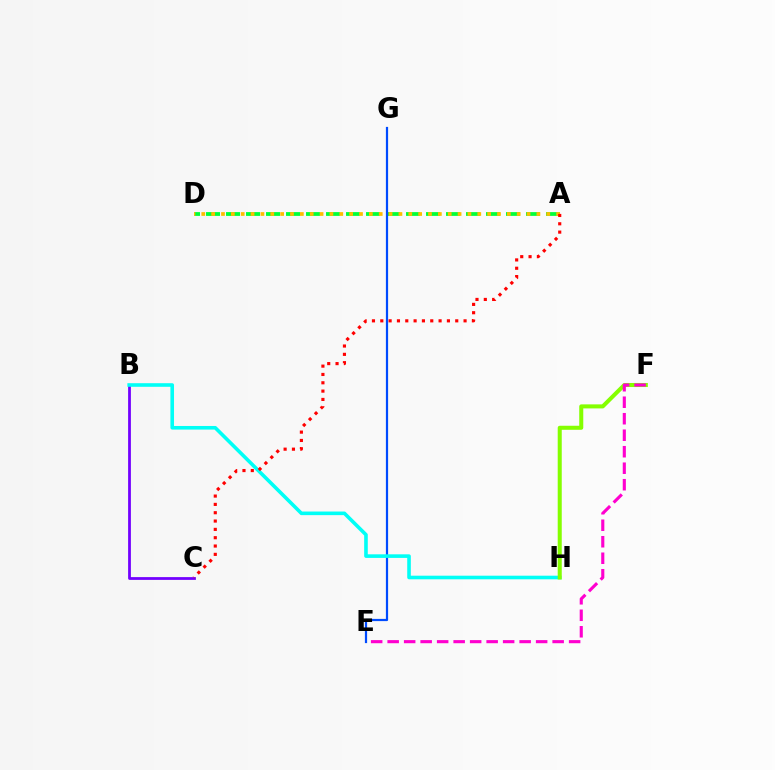{('B', 'C'): [{'color': '#7200ff', 'line_style': 'solid', 'thickness': 2.0}], ('A', 'D'): [{'color': '#00ff39', 'line_style': 'dashed', 'thickness': 2.72}, {'color': '#ffbd00', 'line_style': 'dotted', 'thickness': 2.68}], ('E', 'G'): [{'color': '#004bff', 'line_style': 'solid', 'thickness': 1.59}], ('B', 'H'): [{'color': '#00fff6', 'line_style': 'solid', 'thickness': 2.59}], ('F', 'H'): [{'color': '#84ff00', 'line_style': 'solid', 'thickness': 2.91}], ('E', 'F'): [{'color': '#ff00cf', 'line_style': 'dashed', 'thickness': 2.24}], ('A', 'C'): [{'color': '#ff0000', 'line_style': 'dotted', 'thickness': 2.26}]}